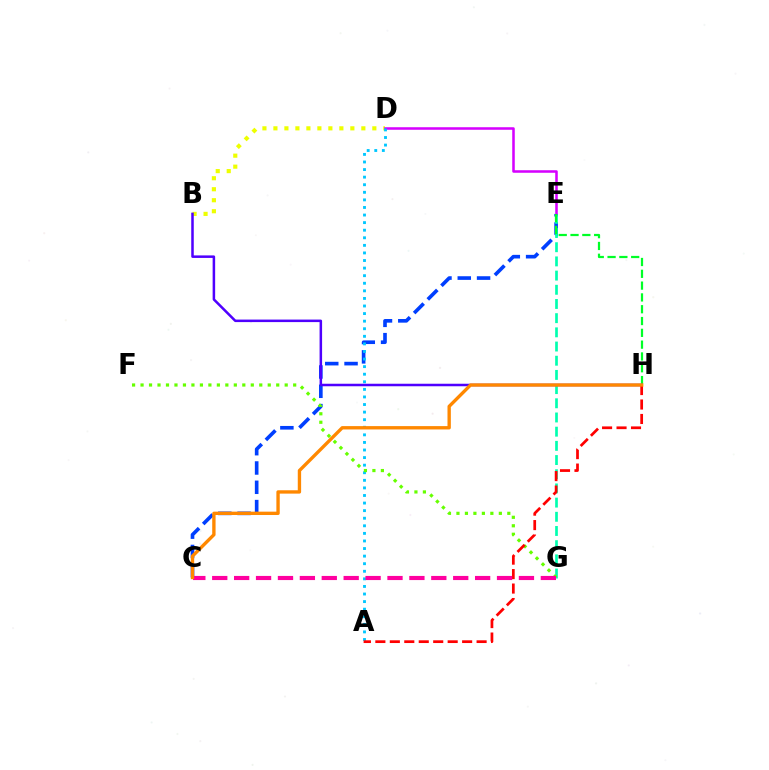{('B', 'D'): [{'color': '#eeff00', 'line_style': 'dotted', 'thickness': 2.99}], ('C', 'E'): [{'color': '#003fff', 'line_style': 'dashed', 'thickness': 2.62}], ('D', 'E'): [{'color': '#d600ff', 'line_style': 'solid', 'thickness': 1.83}], ('A', 'D'): [{'color': '#00c7ff', 'line_style': 'dotted', 'thickness': 2.06}], ('E', 'G'): [{'color': '#00ffaf', 'line_style': 'dashed', 'thickness': 1.93}], ('F', 'G'): [{'color': '#66ff00', 'line_style': 'dotted', 'thickness': 2.3}], ('E', 'H'): [{'color': '#00ff27', 'line_style': 'dashed', 'thickness': 1.6}], ('B', 'H'): [{'color': '#4f00ff', 'line_style': 'solid', 'thickness': 1.81}], ('A', 'H'): [{'color': '#ff0000', 'line_style': 'dashed', 'thickness': 1.96}], ('C', 'G'): [{'color': '#ff00a0', 'line_style': 'dashed', 'thickness': 2.98}], ('C', 'H'): [{'color': '#ff8800', 'line_style': 'solid', 'thickness': 2.41}]}